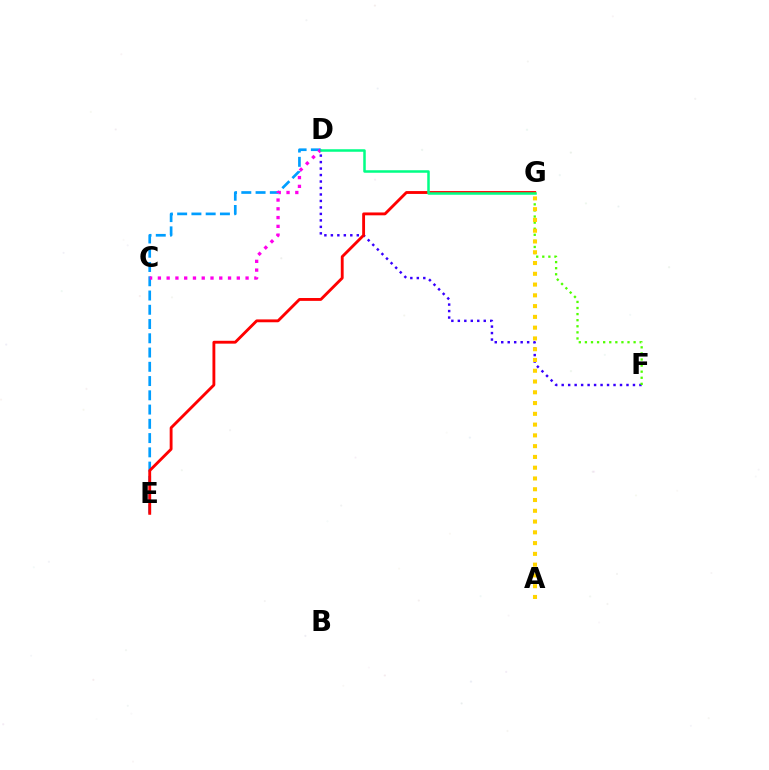{('D', 'E'): [{'color': '#009eff', 'line_style': 'dashed', 'thickness': 1.94}], ('C', 'D'): [{'color': '#ff00ed', 'line_style': 'dotted', 'thickness': 2.38}], ('D', 'F'): [{'color': '#3700ff', 'line_style': 'dotted', 'thickness': 1.76}], ('E', 'G'): [{'color': '#ff0000', 'line_style': 'solid', 'thickness': 2.06}], ('D', 'G'): [{'color': '#00ff86', 'line_style': 'solid', 'thickness': 1.81}], ('F', 'G'): [{'color': '#4fff00', 'line_style': 'dotted', 'thickness': 1.65}], ('A', 'G'): [{'color': '#ffd500', 'line_style': 'dotted', 'thickness': 2.93}]}